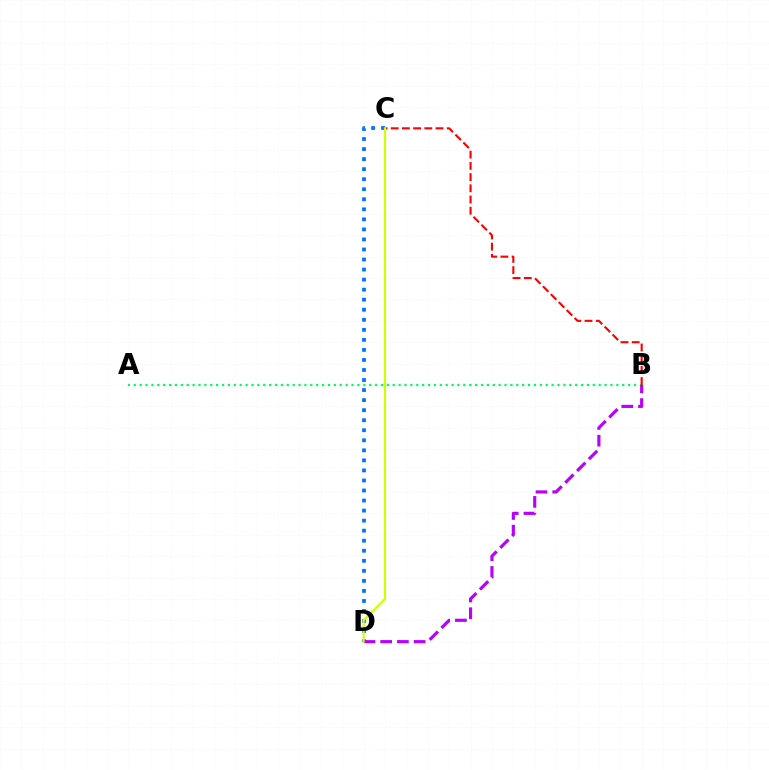{('A', 'B'): [{'color': '#00ff5c', 'line_style': 'dotted', 'thickness': 1.6}], ('B', 'C'): [{'color': '#ff0000', 'line_style': 'dashed', 'thickness': 1.52}], ('C', 'D'): [{'color': '#0074ff', 'line_style': 'dotted', 'thickness': 2.73}, {'color': '#d1ff00', 'line_style': 'solid', 'thickness': 1.55}], ('B', 'D'): [{'color': '#b900ff', 'line_style': 'dashed', 'thickness': 2.27}]}